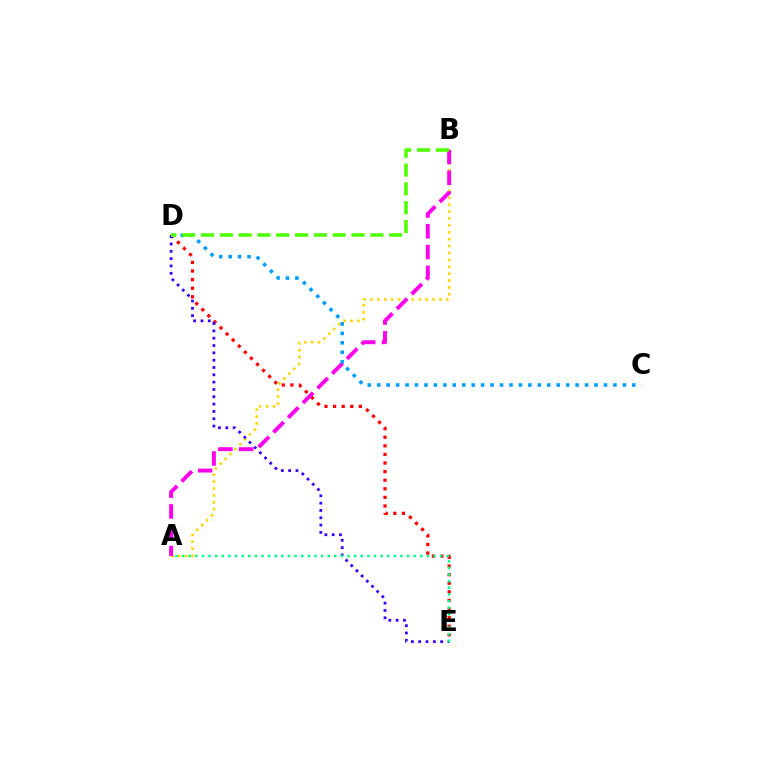{('D', 'E'): [{'color': '#ff0000', 'line_style': 'dotted', 'thickness': 2.33}, {'color': '#3700ff', 'line_style': 'dotted', 'thickness': 1.99}], ('A', 'B'): [{'color': '#ffd500', 'line_style': 'dotted', 'thickness': 1.87}, {'color': '#ff00ed', 'line_style': 'dashed', 'thickness': 2.82}], ('C', 'D'): [{'color': '#009eff', 'line_style': 'dotted', 'thickness': 2.57}], ('A', 'E'): [{'color': '#00ff86', 'line_style': 'dotted', 'thickness': 1.8}], ('B', 'D'): [{'color': '#4fff00', 'line_style': 'dashed', 'thickness': 2.56}]}